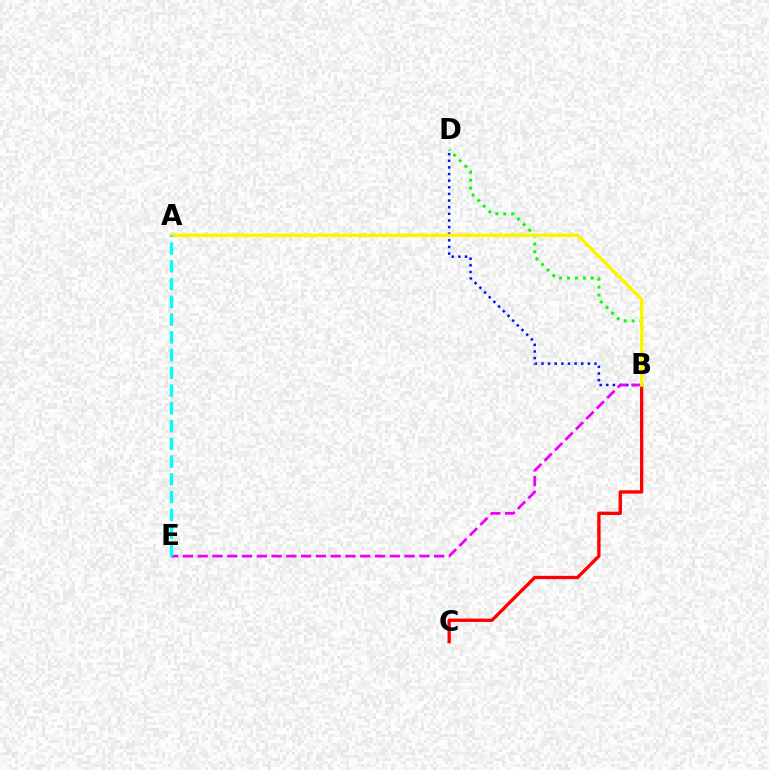{('B', 'D'): [{'color': '#08ff00', 'line_style': 'dotted', 'thickness': 2.15}, {'color': '#0010ff', 'line_style': 'dotted', 'thickness': 1.8}], ('B', 'E'): [{'color': '#ee00ff', 'line_style': 'dashed', 'thickness': 2.01}], ('B', 'C'): [{'color': '#ff0000', 'line_style': 'solid', 'thickness': 2.39}], ('A', 'B'): [{'color': '#fcf500', 'line_style': 'solid', 'thickness': 2.5}], ('A', 'E'): [{'color': '#00fff6', 'line_style': 'dashed', 'thickness': 2.41}]}